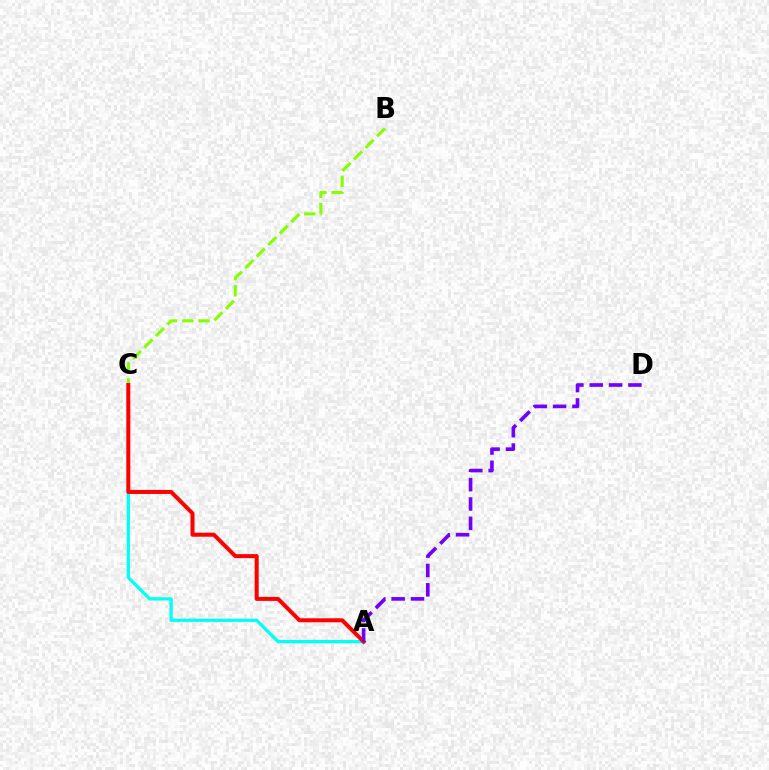{('B', 'C'): [{'color': '#84ff00', 'line_style': 'dashed', 'thickness': 2.21}], ('A', 'C'): [{'color': '#00fff6', 'line_style': 'solid', 'thickness': 2.35}, {'color': '#ff0000', 'line_style': 'solid', 'thickness': 2.88}], ('A', 'D'): [{'color': '#7200ff', 'line_style': 'dashed', 'thickness': 2.63}]}